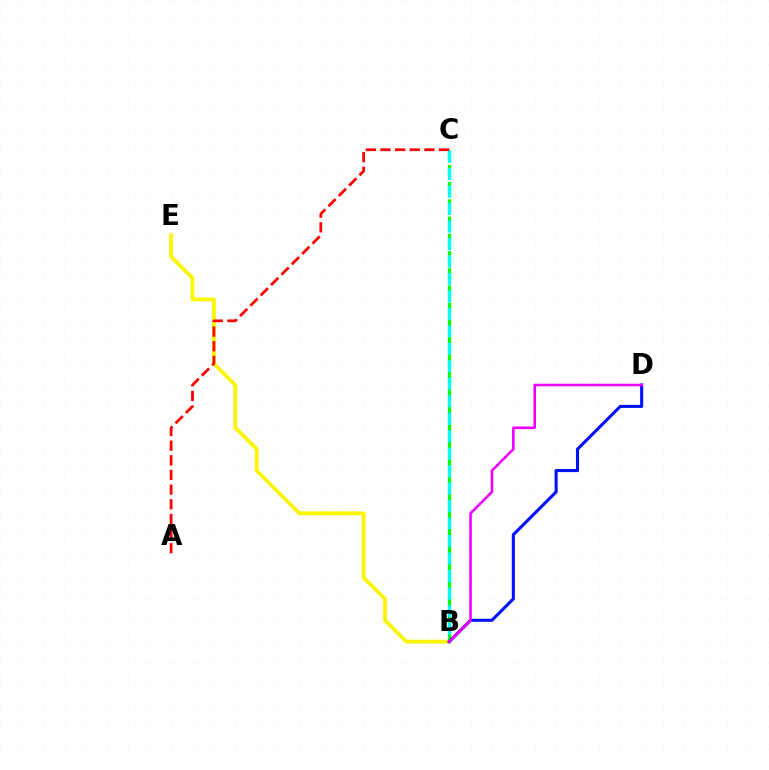{('B', 'E'): [{'color': '#fcf500', 'line_style': 'solid', 'thickness': 2.74}], ('B', 'C'): [{'color': '#08ff00', 'line_style': 'dashed', 'thickness': 2.34}, {'color': '#00fff6', 'line_style': 'dashed', 'thickness': 2.37}], ('B', 'D'): [{'color': '#0010ff', 'line_style': 'solid', 'thickness': 2.21}, {'color': '#ee00ff', 'line_style': 'solid', 'thickness': 1.86}], ('A', 'C'): [{'color': '#ff0000', 'line_style': 'dashed', 'thickness': 1.99}]}